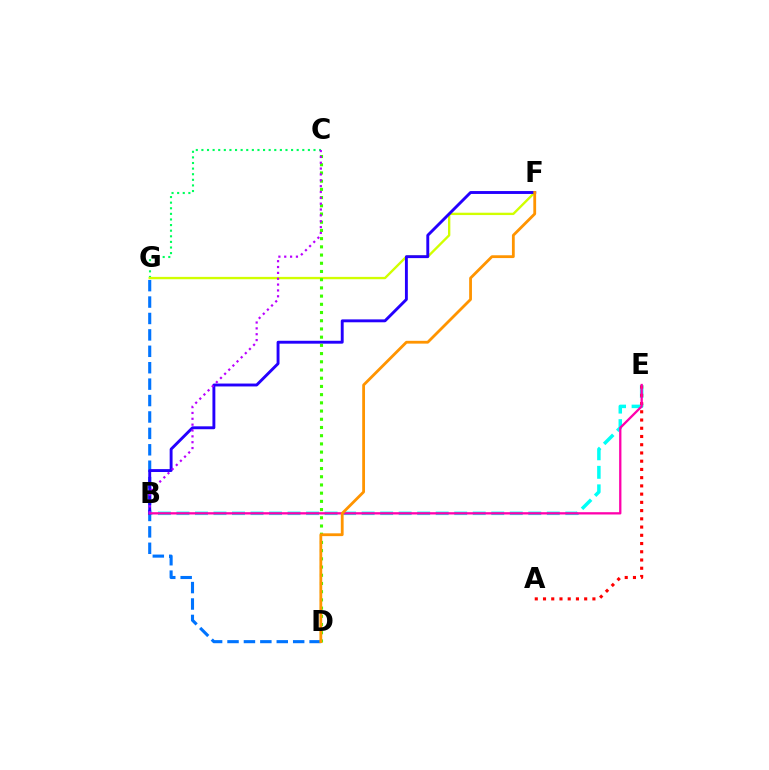{('D', 'G'): [{'color': '#0074ff', 'line_style': 'dashed', 'thickness': 2.23}], ('B', 'E'): [{'color': '#00fff6', 'line_style': 'dashed', 'thickness': 2.52}, {'color': '#ff00ac', 'line_style': 'solid', 'thickness': 1.65}], ('C', 'G'): [{'color': '#00ff5c', 'line_style': 'dotted', 'thickness': 1.52}], ('F', 'G'): [{'color': '#d1ff00', 'line_style': 'solid', 'thickness': 1.69}], ('B', 'F'): [{'color': '#2500ff', 'line_style': 'solid', 'thickness': 2.08}], ('C', 'D'): [{'color': '#3dff00', 'line_style': 'dotted', 'thickness': 2.23}], ('A', 'E'): [{'color': '#ff0000', 'line_style': 'dotted', 'thickness': 2.24}], ('B', 'C'): [{'color': '#b900ff', 'line_style': 'dotted', 'thickness': 1.59}], ('D', 'F'): [{'color': '#ff9400', 'line_style': 'solid', 'thickness': 2.02}]}